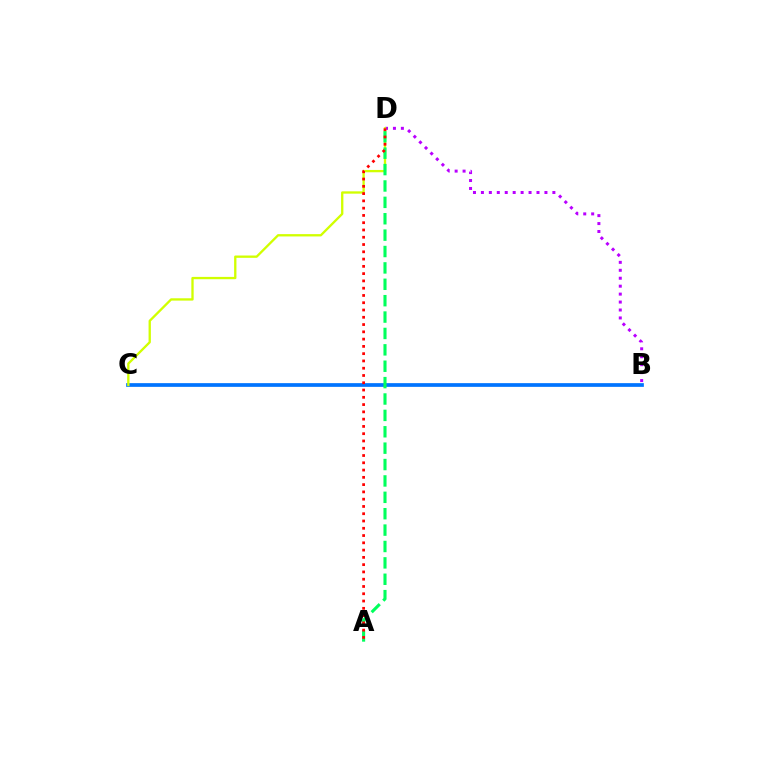{('B', 'D'): [{'color': '#b900ff', 'line_style': 'dotted', 'thickness': 2.16}], ('B', 'C'): [{'color': '#0074ff', 'line_style': 'solid', 'thickness': 2.67}], ('C', 'D'): [{'color': '#d1ff00', 'line_style': 'solid', 'thickness': 1.67}], ('A', 'D'): [{'color': '#00ff5c', 'line_style': 'dashed', 'thickness': 2.23}, {'color': '#ff0000', 'line_style': 'dotted', 'thickness': 1.98}]}